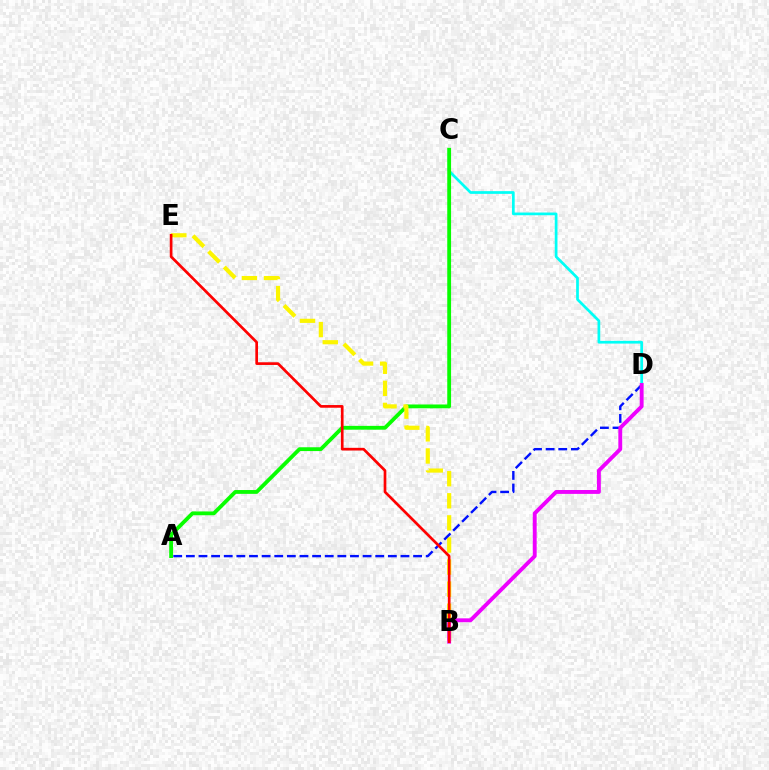{('C', 'D'): [{'color': '#00fff6', 'line_style': 'solid', 'thickness': 1.95}], ('A', 'C'): [{'color': '#08ff00', 'line_style': 'solid', 'thickness': 2.75}], ('B', 'E'): [{'color': '#fcf500', 'line_style': 'dashed', 'thickness': 3.0}, {'color': '#ff0000', 'line_style': 'solid', 'thickness': 1.93}], ('A', 'D'): [{'color': '#0010ff', 'line_style': 'dashed', 'thickness': 1.71}], ('B', 'D'): [{'color': '#ee00ff', 'line_style': 'solid', 'thickness': 2.79}]}